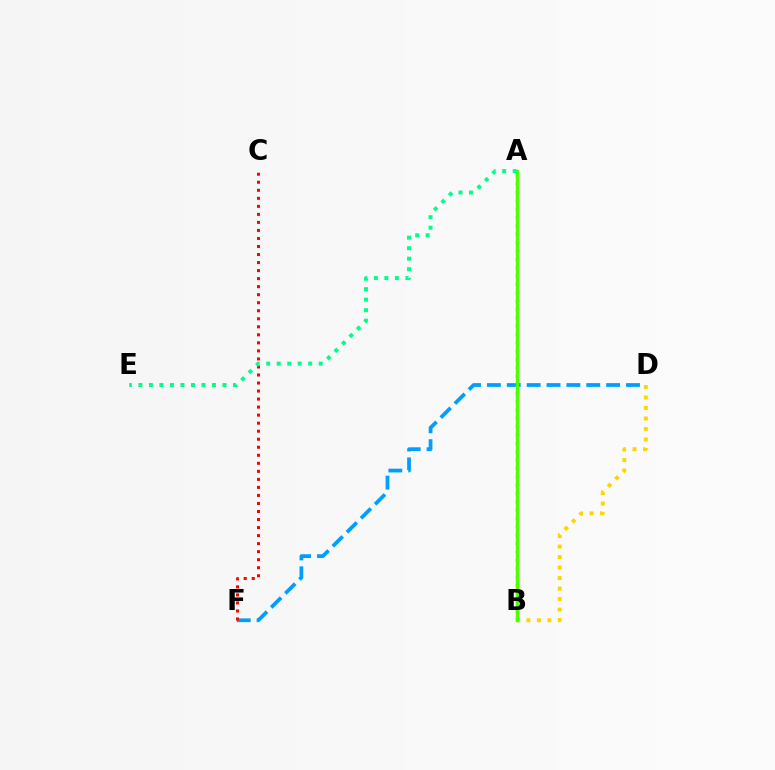{('A', 'B'): [{'color': '#ff00ed', 'line_style': 'dashed', 'thickness': 1.95}, {'color': '#3700ff', 'line_style': 'dotted', 'thickness': 2.27}, {'color': '#4fff00', 'line_style': 'solid', 'thickness': 2.49}], ('D', 'F'): [{'color': '#009eff', 'line_style': 'dashed', 'thickness': 2.7}], ('C', 'F'): [{'color': '#ff0000', 'line_style': 'dotted', 'thickness': 2.18}], ('B', 'D'): [{'color': '#ffd500', 'line_style': 'dotted', 'thickness': 2.85}], ('A', 'E'): [{'color': '#00ff86', 'line_style': 'dotted', 'thickness': 2.85}]}